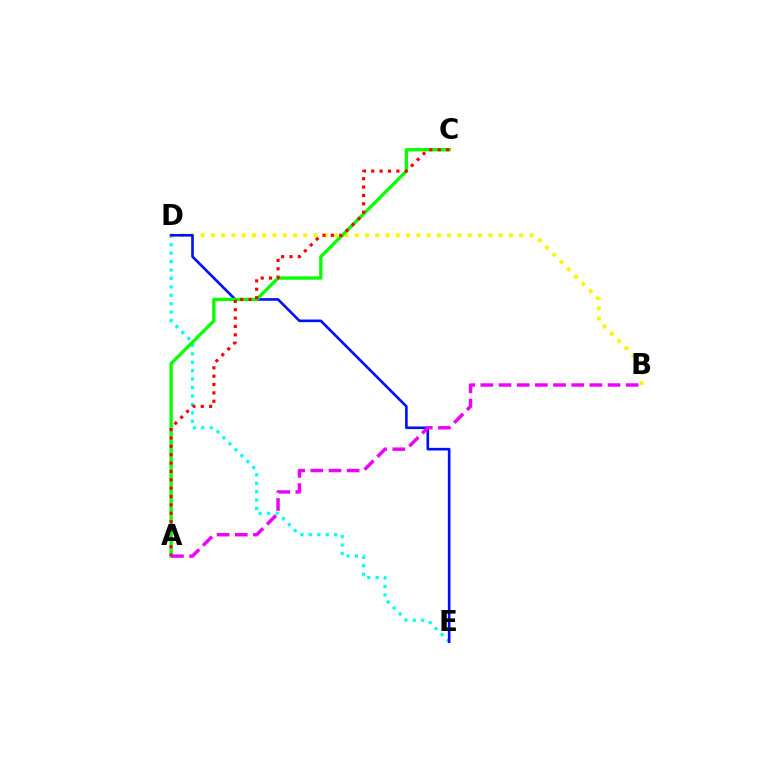{('D', 'E'): [{'color': '#00fff6', 'line_style': 'dotted', 'thickness': 2.29}, {'color': '#0010ff', 'line_style': 'solid', 'thickness': 1.89}], ('B', 'D'): [{'color': '#fcf500', 'line_style': 'dotted', 'thickness': 2.79}], ('A', 'C'): [{'color': '#08ff00', 'line_style': 'solid', 'thickness': 2.39}, {'color': '#ff0000', 'line_style': 'dotted', 'thickness': 2.27}], ('A', 'B'): [{'color': '#ee00ff', 'line_style': 'dashed', 'thickness': 2.47}]}